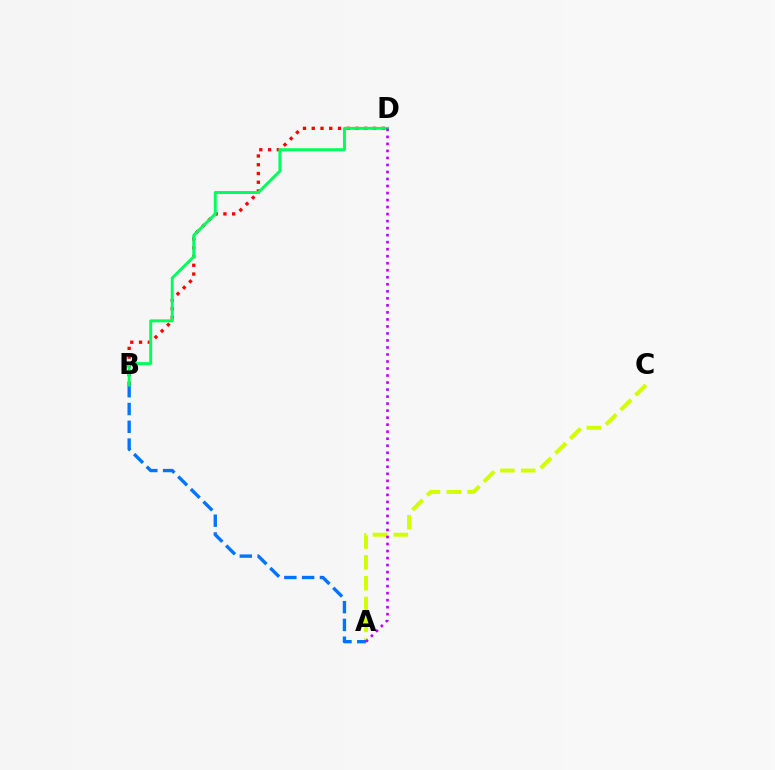{('B', 'D'): [{'color': '#ff0000', 'line_style': 'dotted', 'thickness': 2.38}, {'color': '#00ff5c', 'line_style': 'solid', 'thickness': 2.13}], ('A', 'C'): [{'color': '#d1ff00', 'line_style': 'dashed', 'thickness': 2.83}], ('A', 'B'): [{'color': '#0074ff', 'line_style': 'dashed', 'thickness': 2.42}], ('A', 'D'): [{'color': '#b900ff', 'line_style': 'dotted', 'thickness': 1.91}]}